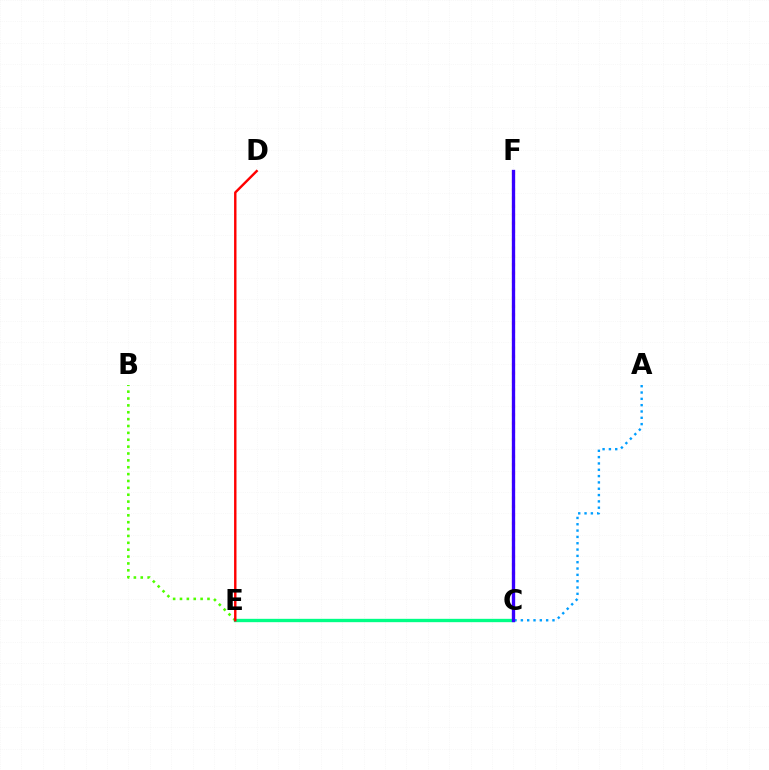{('C', 'E'): [{'color': '#ff00ed', 'line_style': 'solid', 'thickness': 2.09}, {'color': '#00ff86', 'line_style': 'solid', 'thickness': 2.41}], ('A', 'E'): [{'color': '#009eff', 'line_style': 'dotted', 'thickness': 1.72}], ('C', 'F'): [{'color': '#ffd500', 'line_style': 'dotted', 'thickness': 2.26}, {'color': '#3700ff', 'line_style': 'solid', 'thickness': 2.39}], ('B', 'E'): [{'color': '#4fff00', 'line_style': 'dotted', 'thickness': 1.87}], ('D', 'E'): [{'color': '#ff0000', 'line_style': 'solid', 'thickness': 1.74}]}